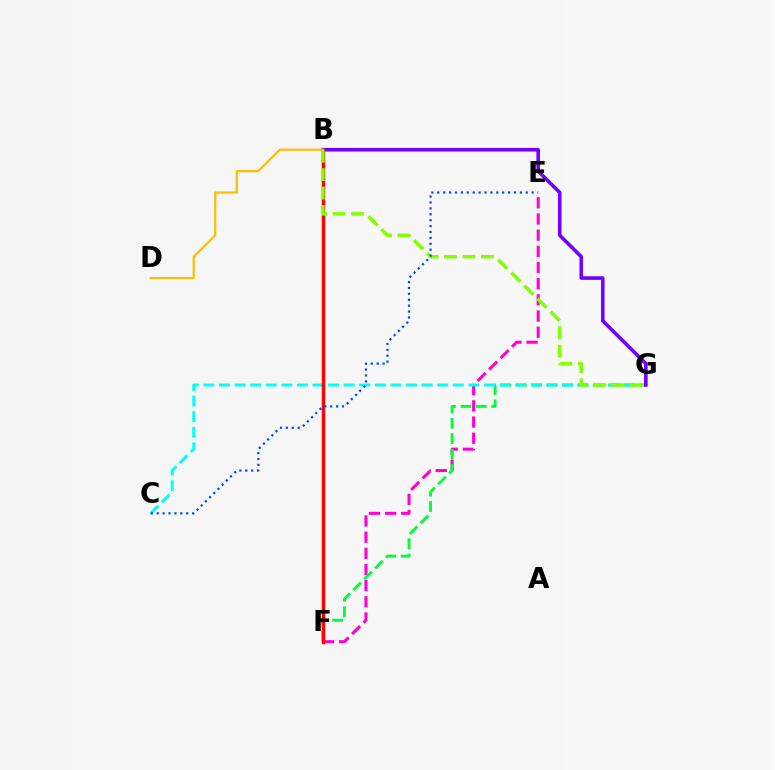{('E', 'F'): [{'color': '#ff00cf', 'line_style': 'dashed', 'thickness': 2.2}], ('F', 'G'): [{'color': '#00ff39', 'line_style': 'dashed', 'thickness': 2.09}], ('C', 'G'): [{'color': '#00fff6', 'line_style': 'dashed', 'thickness': 2.12}], ('B', 'F'): [{'color': '#ff0000', 'line_style': 'solid', 'thickness': 2.47}], ('B', 'G'): [{'color': '#7200ff', 'line_style': 'solid', 'thickness': 2.59}, {'color': '#84ff00', 'line_style': 'dashed', 'thickness': 2.51}], ('B', 'D'): [{'color': '#ffbd00', 'line_style': 'solid', 'thickness': 1.59}], ('C', 'E'): [{'color': '#004bff', 'line_style': 'dotted', 'thickness': 1.6}]}